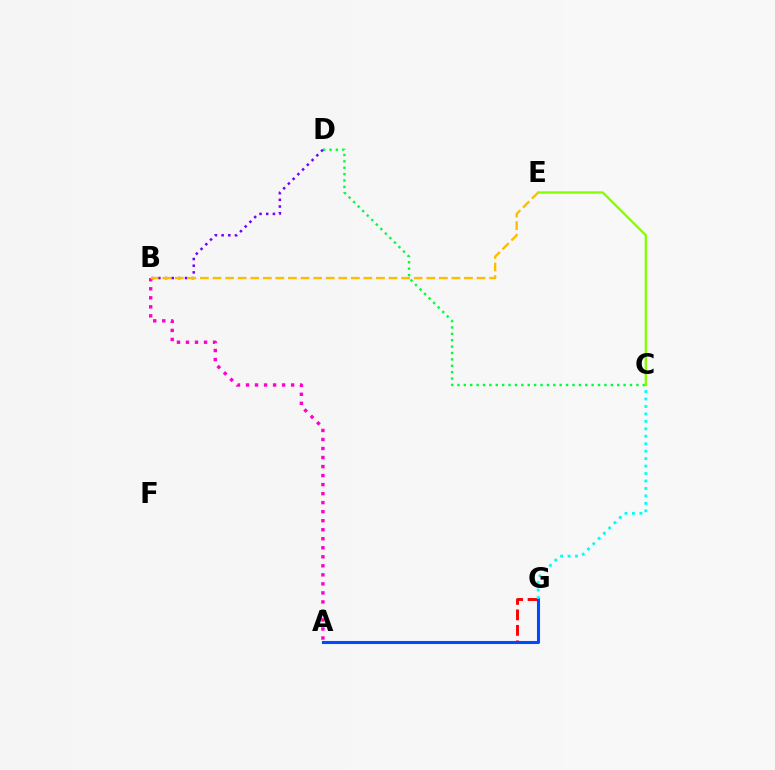{('C', 'D'): [{'color': '#00ff39', 'line_style': 'dotted', 'thickness': 1.74}], ('A', 'G'): [{'color': '#ff0000', 'line_style': 'dashed', 'thickness': 2.1}, {'color': '#004bff', 'line_style': 'solid', 'thickness': 2.21}], ('B', 'D'): [{'color': '#7200ff', 'line_style': 'dotted', 'thickness': 1.81}], ('C', 'E'): [{'color': '#84ff00', 'line_style': 'solid', 'thickness': 1.68}], ('A', 'B'): [{'color': '#ff00cf', 'line_style': 'dotted', 'thickness': 2.45}], ('C', 'G'): [{'color': '#00fff6', 'line_style': 'dotted', 'thickness': 2.03}], ('B', 'E'): [{'color': '#ffbd00', 'line_style': 'dashed', 'thickness': 1.71}]}